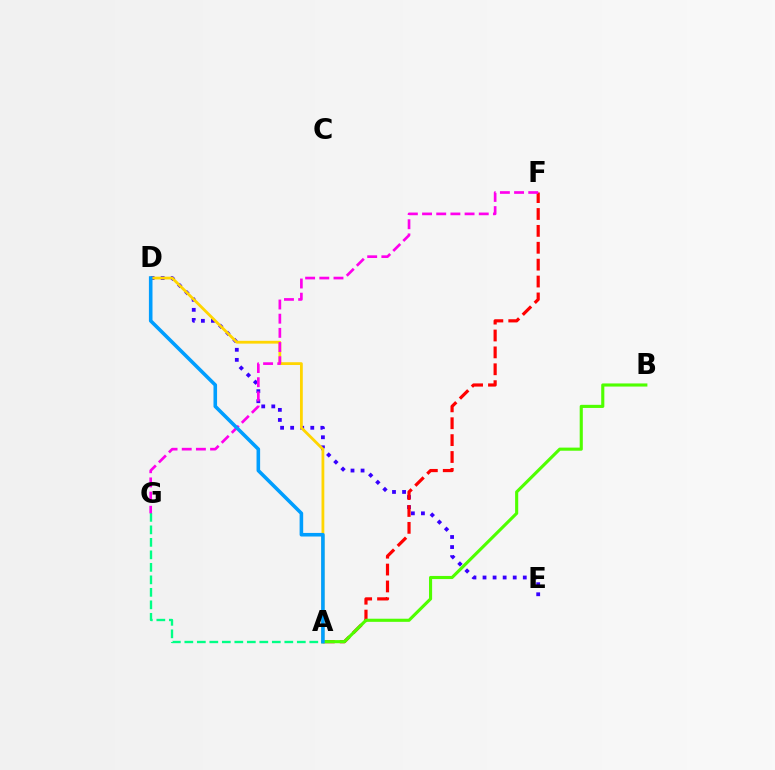{('A', 'G'): [{'color': '#00ff86', 'line_style': 'dashed', 'thickness': 1.7}], ('D', 'E'): [{'color': '#3700ff', 'line_style': 'dotted', 'thickness': 2.73}], ('A', 'F'): [{'color': '#ff0000', 'line_style': 'dashed', 'thickness': 2.29}], ('A', 'D'): [{'color': '#ffd500', 'line_style': 'solid', 'thickness': 2.01}, {'color': '#009eff', 'line_style': 'solid', 'thickness': 2.58}], ('A', 'B'): [{'color': '#4fff00', 'line_style': 'solid', 'thickness': 2.24}], ('F', 'G'): [{'color': '#ff00ed', 'line_style': 'dashed', 'thickness': 1.93}]}